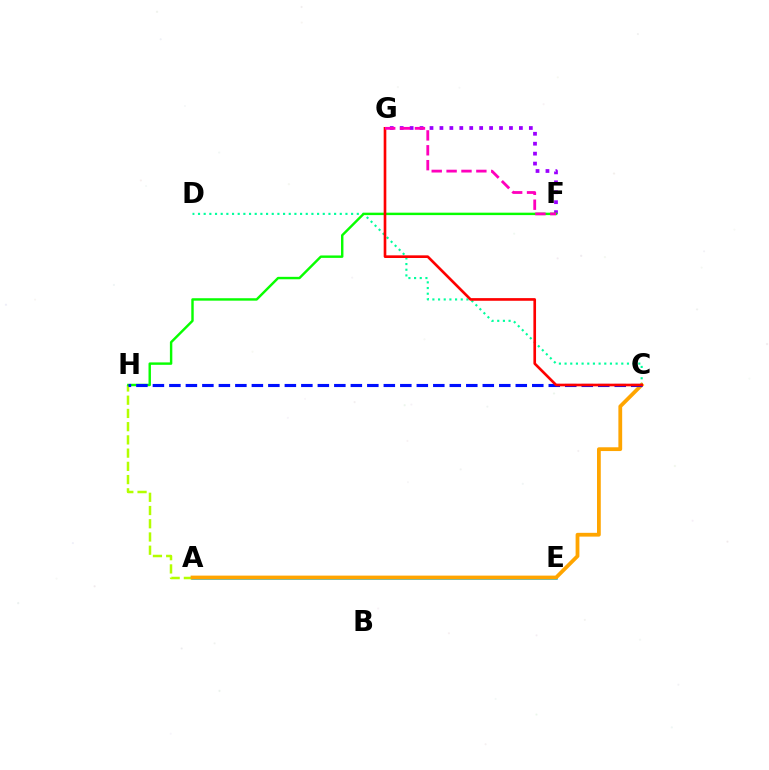{('C', 'D'): [{'color': '#00ff9d', 'line_style': 'dotted', 'thickness': 1.54}], ('A', 'E'): [{'color': '#00b5ff', 'line_style': 'solid', 'thickness': 2.53}], ('F', 'G'): [{'color': '#9b00ff', 'line_style': 'dotted', 'thickness': 2.7}, {'color': '#ff00bd', 'line_style': 'dashed', 'thickness': 2.02}], ('A', 'H'): [{'color': '#b3ff00', 'line_style': 'dashed', 'thickness': 1.8}], ('F', 'H'): [{'color': '#08ff00', 'line_style': 'solid', 'thickness': 1.75}], ('A', 'C'): [{'color': '#ffa500', 'line_style': 'solid', 'thickness': 2.72}], ('C', 'H'): [{'color': '#0010ff', 'line_style': 'dashed', 'thickness': 2.24}], ('C', 'G'): [{'color': '#ff0000', 'line_style': 'solid', 'thickness': 1.91}]}